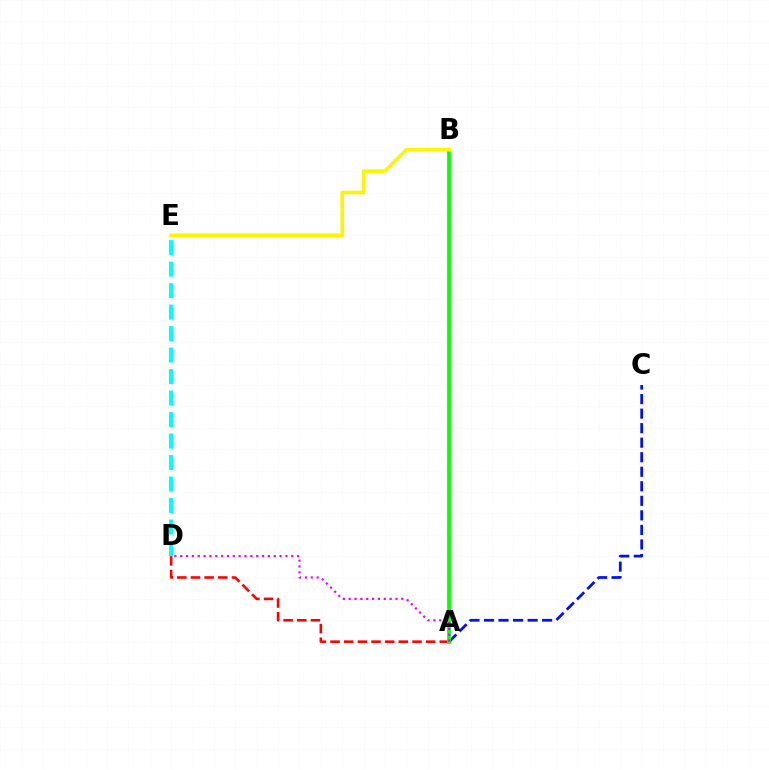{('A', 'C'): [{'color': '#0010ff', 'line_style': 'dashed', 'thickness': 1.97}], ('A', 'D'): [{'color': '#ff0000', 'line_style': 'dashed', 'thickness': 1.86}, {'color': '#ee00ff', 'line_style': 'dotted', 'thickness': 1.59}], ('A', 'B'): [{'color': '#08ff00', 'line_style': 'solid', 'thickness': 2.69}], ('D', 'E'): [{'color': '#00fff6', 'line_style': 'dashed', 'thickness': 2.92}], ('B', 'E'): [{'color': '#fcf500', 'line_style': 'solid', 'thickness': 2.63}]}